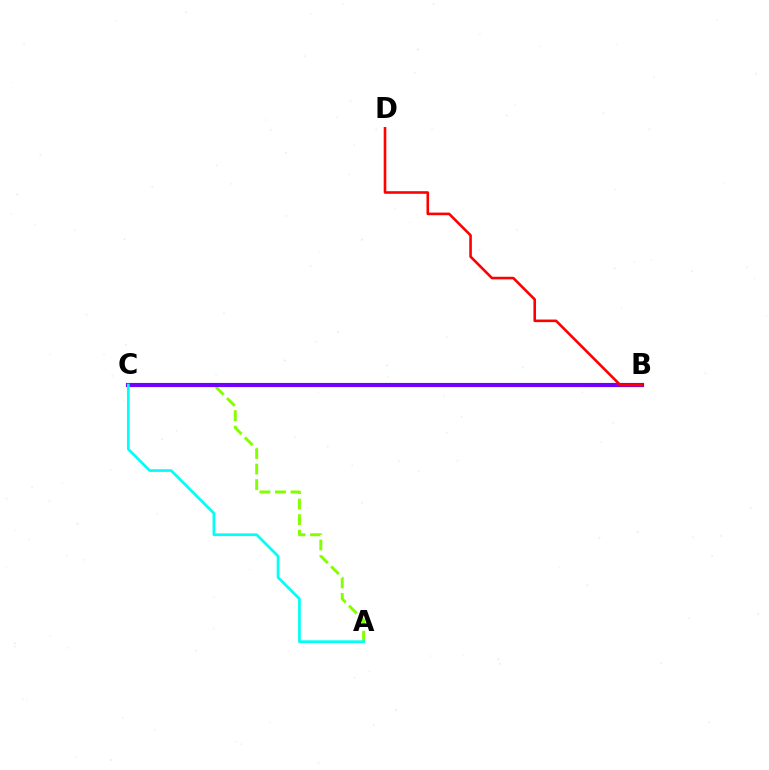{('A', 'C'): [{'color': '#84ff00', 'line_style': 'dashed', 'thickness': 2.11}, {'color': '#00fff6', 'line_style': 'solid', 'thickness': 1.95}], ('B', 'C'): [{'color': '#7200ff', 'line_style': 'solid', 'thickness': 2.98}], ('B', 'D'): [{'color': '#ff0000', 'line_style': 'solid', 'thickness': 1.87}]}